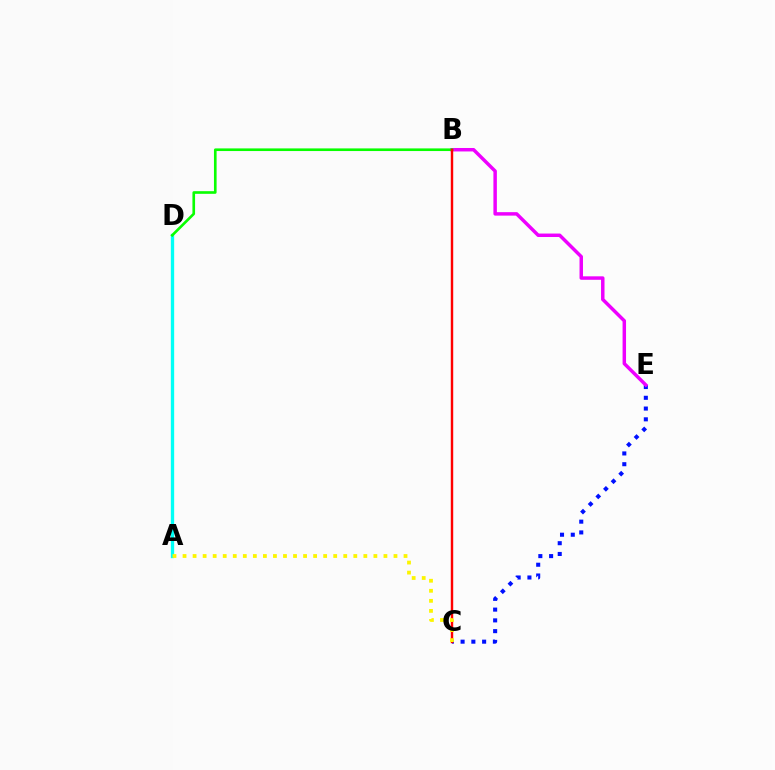{('C', 'E'): [{'color': '#0010ff', 'line_style': 'dotted', 'thickness': 2.93}], ('B', 'E'): [{'color': '#ee00ff', 'line_style': 'solid', 'thickness': 2.49}], ('A', 'D'): [{'color': '#00fff6', 'line_style': 'solid', 'thickness': 2.39}], ('B', 'D'): [{'color': '#08ff00', 'line_style': 'solid', 'thickness': 1.9}], ('B', 'C'): [{'color': '#ff0000', 'line_style': 'solid', 'thickness': 1.75}], ('A', 'C'): [{'color': '#fcf500', 'line_style': 'dotted', 'thickness': 2.73}]}